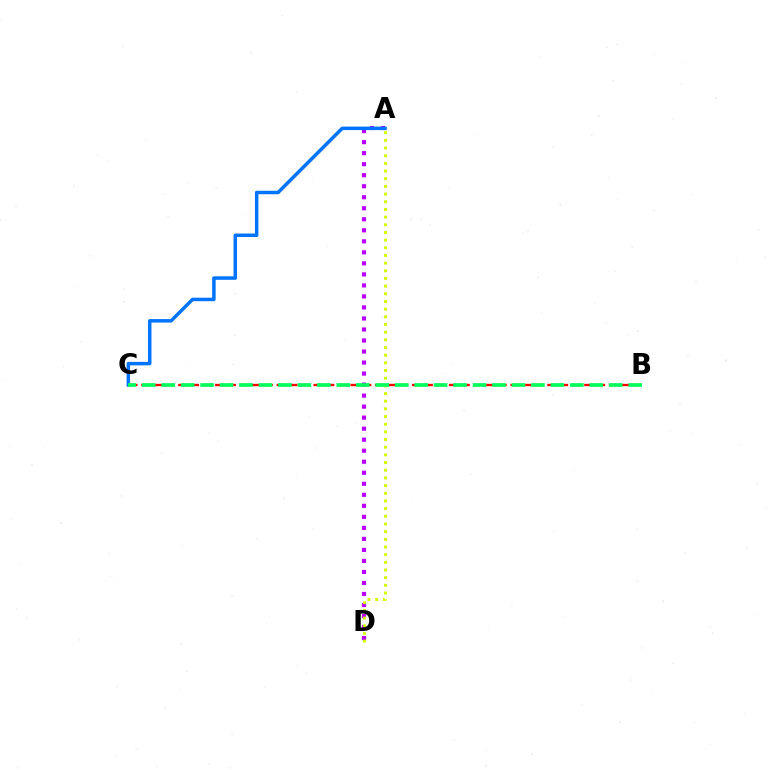{('A', 'D'): [{'color': '#b900ff', 'line_style': 'dotted', 'thickness': 2.99}, {'color': '#d1ff00', 'line_style': 'dotted', 'thickness': 2.08}], ('B', 'C'): [{'color': '#ff0000', 'line_style': 'dashed', 'thickness': 1.67}, {'color': '#00ff5c', 'line_style': 'dashed', 'thickness': 2.64}], ('A', 'C'): [{'color': '#0074ff', 'line_style': 'solid', 'thickness': 2.51}]}